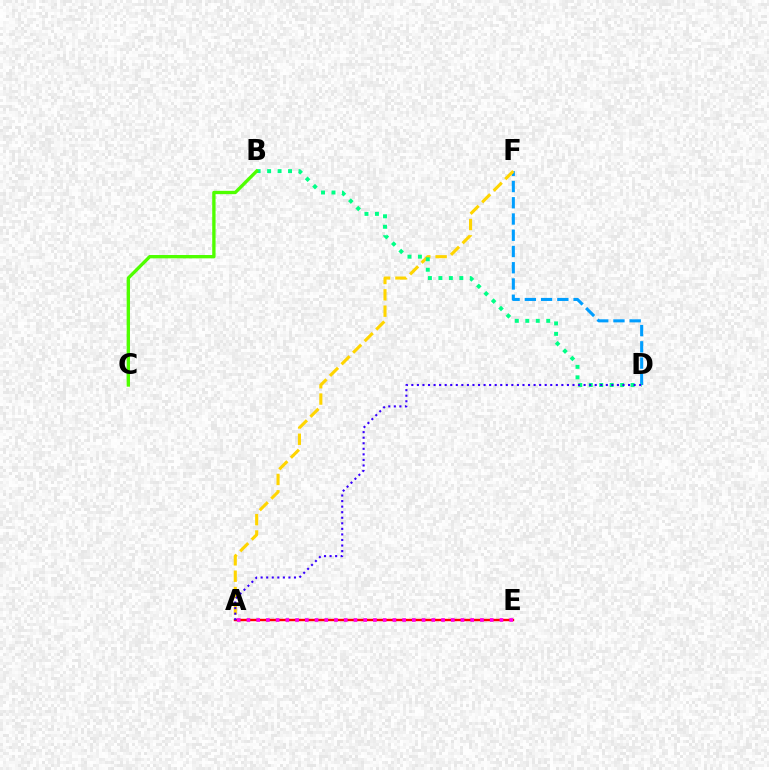{('D', 'F'): [{'color': '#009eff', 'line_style': 'dashed', 'thickness': 2.21}], ('A', 'F'): [{'color': '#ffd500', 'line_style': 'dashed', 'thickness': 2.22}], ('B', 'D'): [{'color': '#00ff86', 'line_style': 'dotted', 'thickness': 2.84}], ('A', 'E'): [{'color': '#ff0000', 'line_style': 'solid', 'thickness': 1.72}, {'color': '#ff00ed', 'line_style': 'dotted', 'thickness': 2.64}], ('A', 'D'): [{'color': '#3700ff', 'line_style': 'dotted', 'thickness': 1.51}], ('B', 'C'): [{'color': '#4fff00', 'line_style': 'solid', 'thickness': 2.4}]}